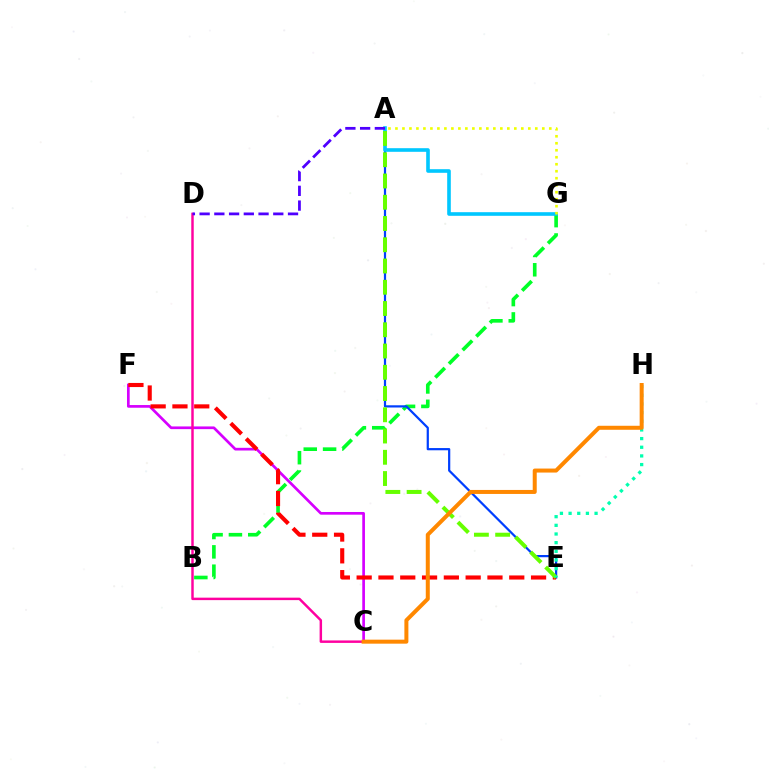{('B', 'G'): [{'color': '#00ff27', 'line_style': 'dashed', 'thickness': 2.63}], ('A', 'E'): [{'color': '#003fff', 'line_style': 'solid', 'thickness': 1.6}, {'color': '#66ff00', 'line_style': 'dashed', 'thickness': 2.89}], ('C', 'F'): [{'color': '#d600ff', 'line_style': 'solid', 'thickness': 1.94}], ('A', 'G'): [{'color': '#00c7ff', 'line_style': 'solid', 'thickness': 2.6}, {'color': '#eeff00', 'line_style': 'dotted', 'thickness': 1.9}], ('C', 'D'): [{'color': '#ff00a0', 'line_style': 'solid', 'thickness': 1.77}], ('E', 'F'): [{'color': '#ff0000', 'line_style': 'dashed', 'thickness': 2.96}], ('E', 'H'): [{'color': '#00ffaf', 'line_style': 'dotted', 'thickness': 2.35}], ('A', 'D'): [{'color': '#4f00ff', 'line_style': 'dashed', 'thickness': 2.0}], ('C', 'H'): [{'color': '#ff8800', 'line_style': 'solid', 'thickness': 2.88}]}